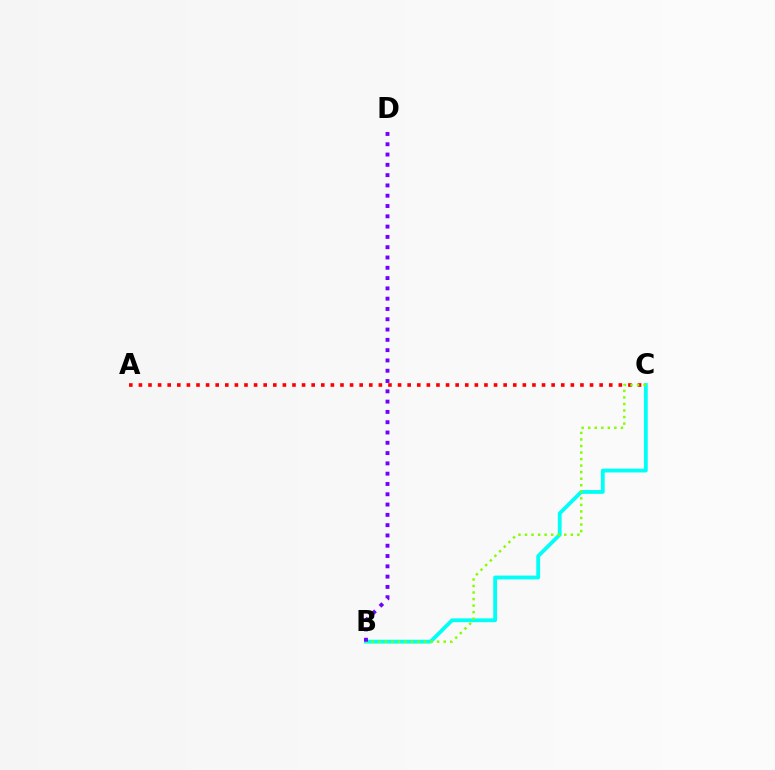{('B', 'C'): [{'color': '#00fff6', 'line_style': 'solid', 'thickness': 2.75}, {'color': '#84ff00', 'line_style': 'dotted', 'thickness': 1.78}], ('A', 'C'): [{'color': '#ff0000', 'line_style': 'dotted', 'thickness': 2.61}], ('B', 'D'): [{'color': '#7200ff', 'line_style': 'dotted', 'thickness': 2.8}]}